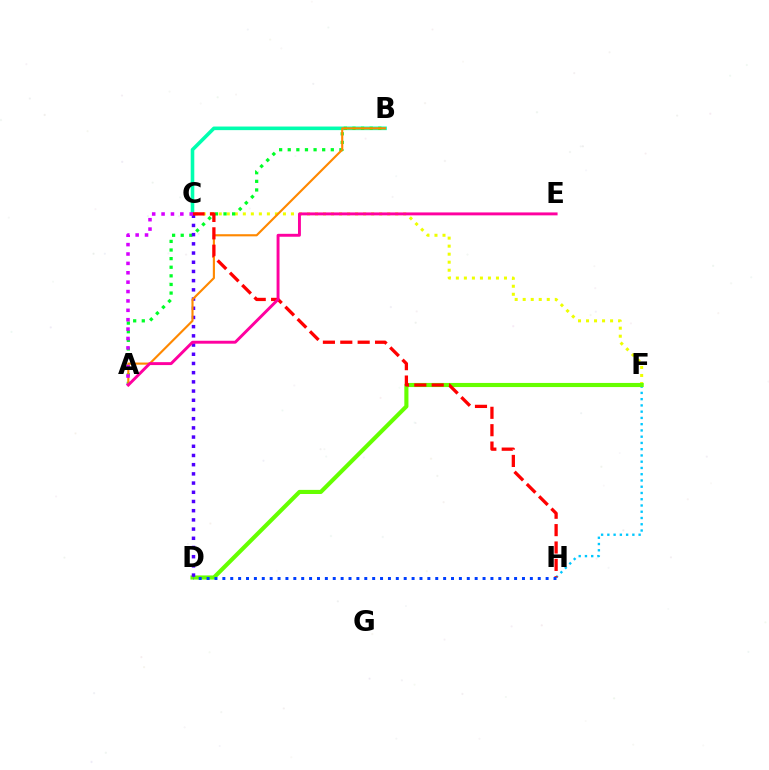{('C', 'F'): [{'color': '#eeff00', 'line_style': 'dotted', 'thickness': 2.18}], ('B', 'C'): [{'color': '#00ffaf', 'line_style': 'solid', 'thickness': 2.59}], ('A', 'B'): [{'color': '#00ff27', 'line_style': 'dotted', 'thickness': 2.34}, {'color': '#ff8800', 'line_style': 'solid', 'thickness': 1.54}], ('F', 'H'): [{'color': '#00c7ff', 'line_style': 'dotted', 'thickness': 1.7}], ('D', 'F'): [{'color': '#66ff00', 'line_style': 'solid', 'thickness': 2.96}], ('C', 'D'): [{'color': '#4f00ff', 'line_style': 'dotted', 'thickness': 2.5}], ('C', 'H'): [{'color': '#ff0000', 'line_style': 'dashed', 'thickness': 2.36}], ('A', 'C'): [{'color': '#d600ff', 'line_style': 'dotted', 'thickness': 2.55}], ('D', 'H'): [{'color': '#003fff', 'line_style': 'dotted', 'thickness': 2.14}], ('A', 'E'): [{'color': '#ff00a0', 'line_style': 'solid', 'thickness': 2.1}]}